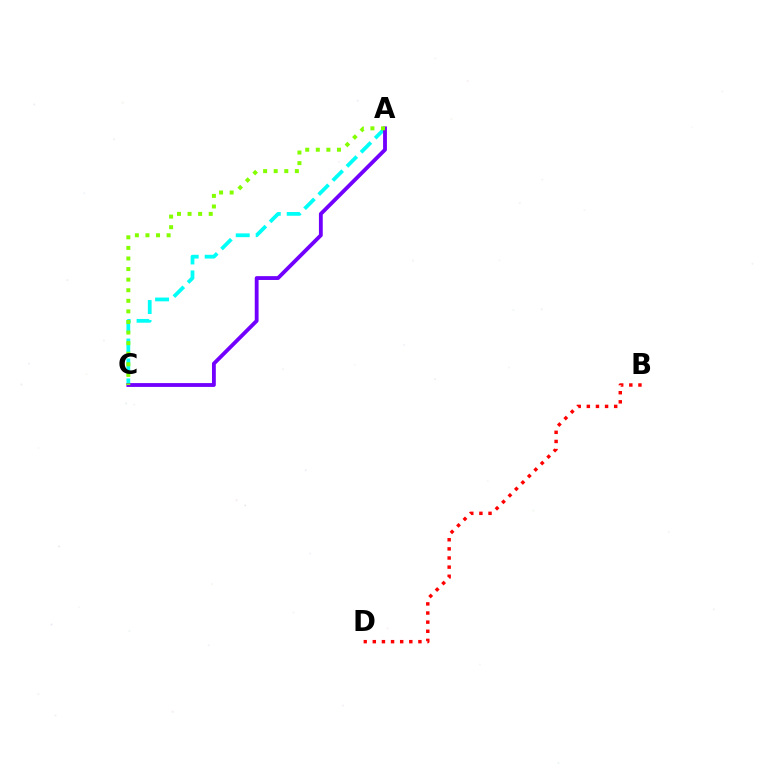{('A', 'C'): [{'color': '#00fff6', 'line_style': 'dashed', 'thickness': 2.71}, {'color': '#7200ff', 'line_style': 'solid', 'thickness': 2.76}, {'color': '#84ff00', 'line_style': 'dotted', 'thickness': 2.87}], ('B', 'D'): [{'color': '#ff0000', 'line_style': 'dotted', 'thickness': 2.48}]}